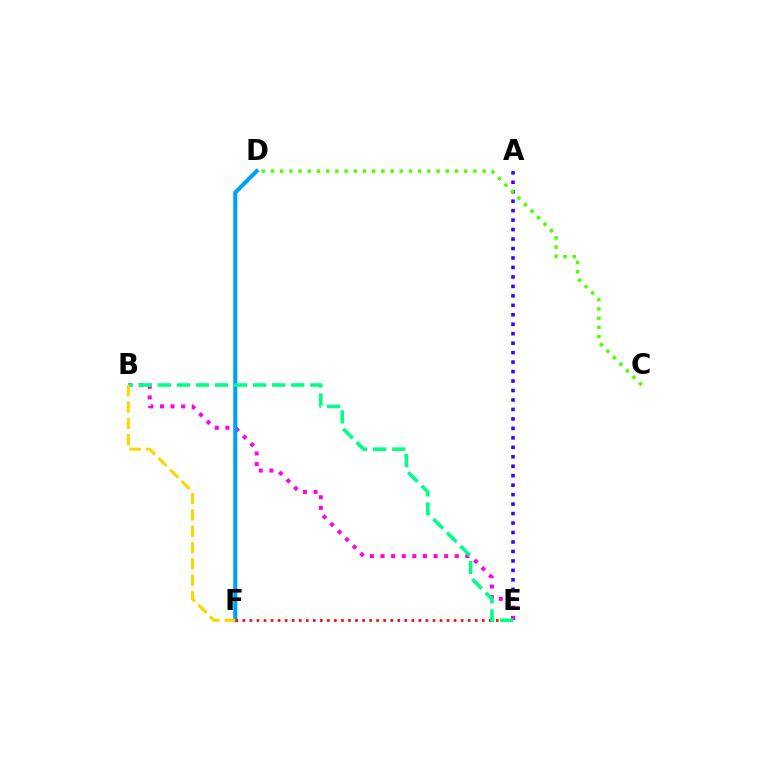{('A', 'E'): [{'color': '#3700ff', 'line_style': 'dotted', 'thickness': 2.57}], ('B', 'E'): [{'color': '#ff00ed', 'line_style': 'dotted', 'thickness': 2.88}, {'color': '#00ff86', 'line_style': 'dashed', 'thickness': 2.59}], ('D', 'F'): [{'color': '#009eff', 'line_style': 'solid', 'thickness': 2.93}], ('C', 'D'): [{'color': '#4fff00', 'line_style': 'dotted', 'thickness': 2.5}], ('E', 'F'): [{'color': '#ff0000', 'line_style': 'dotted', 'thickness': 1.91}], ('B', 'F'): [{'color': '#ffd500', 'line_style': 'dashed', 'thickness': 2.22}]}